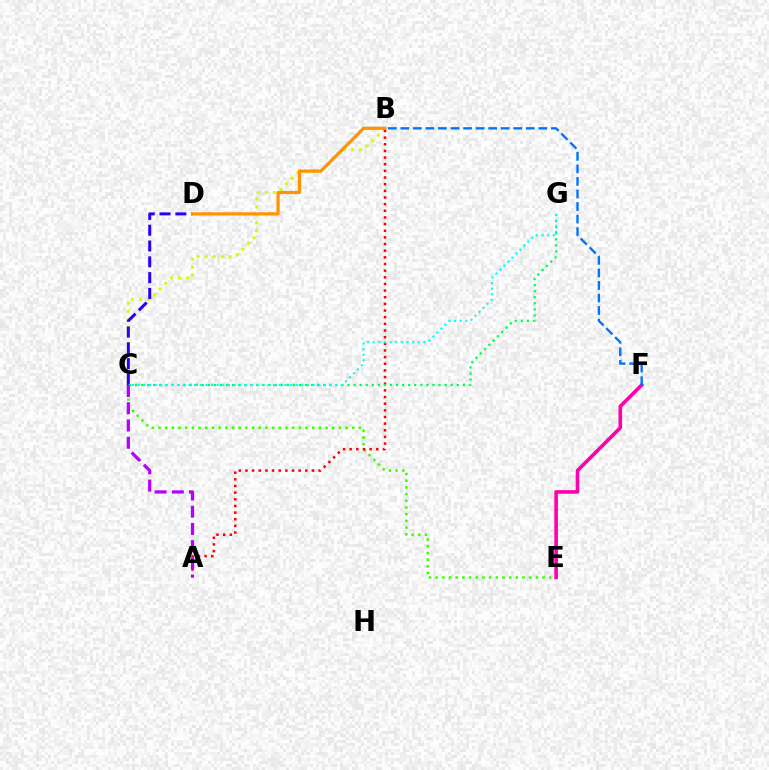{('C', 'E'): [{'color': '#3dff00', 'line_style': 'dotted', 'thickness': 1.82}], ('B', 'C'): [{'color': '#d1ff00', 'line_style': 'dotted', 'thickness': 2.17}], ('C', 'D'): [{'color': '#2500ff', 'line_style': 'dashed', 'thickness': 2.15}], ('E', 'F'): [{'color': '#ff00ac', 'line_style': 'solid', 'thickness': 2.59}], ('A', 'B'): [{'color': '#ff0000', 'line_style': 'dotted', 'thickness': 1.81}], ('B', 'F'): [{'color': '#0074ff', 'line_style': 'dashed', 'thickness': 1.7}], ('B', 'D'): [{'color': '#ff9400', 'line_style': 'solid', 'thickness': 2.32}], ('C', 'G'): [{'color': '#00ff5c', 'line_style': 'dotted', 'thickness': 1.65}, {'color': '#00fff6', 'line_style': 'dotted', 'thickness': 1.53}], ('A', 'C'): [{'color': '#b900ff', 'line_style': 'dashed', 'thickness': 2.34}]}